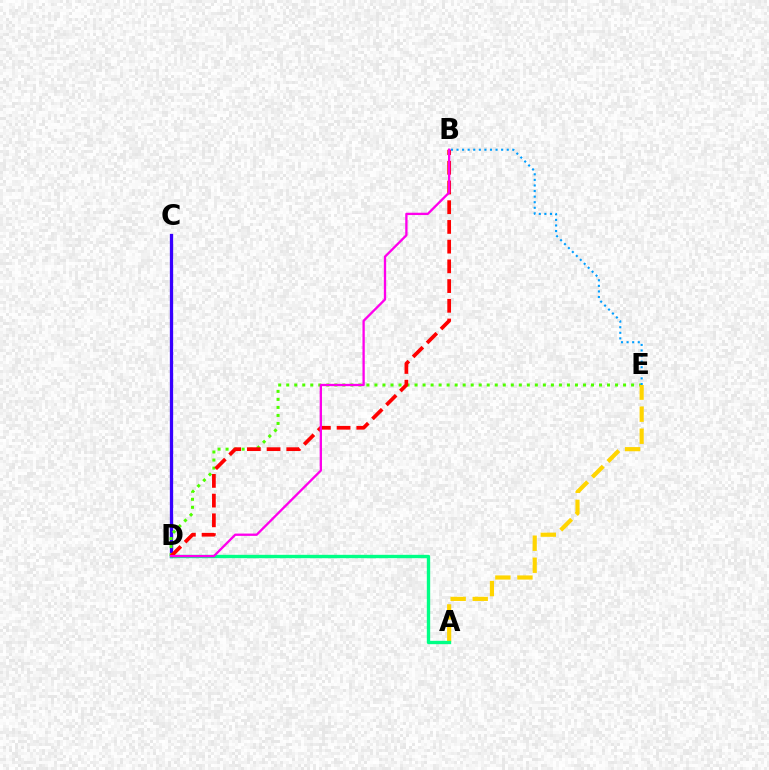{('C', 'D'): [{'color': '#3700ff', 'line_style': 'solid', 'thickness': 2.36}], ('D', 'E'): [{'color': '#4fff00', 'line_style': 'dotted', 'thickness': 2.18}], ('A', 'E'): [{'color': '#ffd500', 'line_style': 'dashed', 'thickness': 2.99}], ('A', 'D'): [{'color': '#00ff86', 'line_style': 'solid', 'thickness': 2.42}], ('B', 'D'): [{'color': '#ff0000', 'line_style': 'dashed', 'thickness': 2.68}, {'color': '#ff00ed', 'line_style': 'solid', 'thickness': 1.67}], ('B', 'E'): [{'color': '#009eff', 'line_style': 'dotted', 'thickness': 1.52}]}